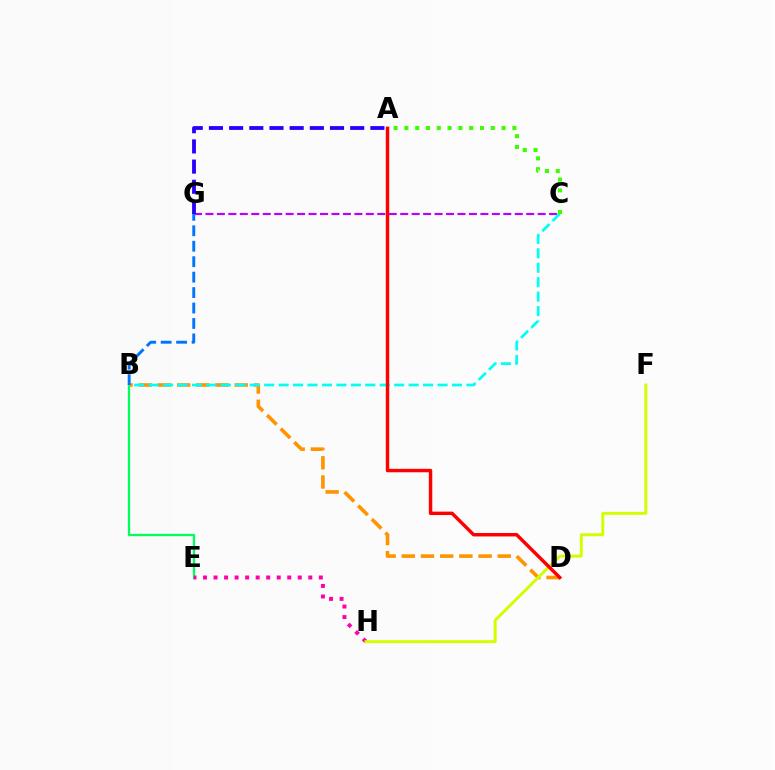{('C', 'G'): [{'color': '#b900ff', 'line_style': 'dashed', 'thickness': 1.56}], ('B', 'D'): [{'color': '#ff9400', 'line_style': 'dashed', 'thickness': 2.61}], ('B', 'E'): [{'color': '#00ff5c', 'line_style': 'solid', 'thickness': 1.66}], ('B', 'C'): [{'color': '#00fff6', 'line_style': 'dashed', 'thickness': 1.96}], ('A', 'C'): [{'color': '#3dff00', 'line_style': 'dotted', 'thickness': 2.93}], ('B', 'G'): [{'color': '#0074ff', 'line_style': 'dashed', 'thickness': 2.1}], ('A', 'G'): [{'color': '#2500ff', 'line_style': 'dashed', 'thickness': 2.74}], ('E', 'H'): [{'color': '#ff00ac', 'line_style': 'dotted', 'thickness': 2.86}], ('F', 'H'): [{'color': '#d1ff00', 'line_style': 'solid', 'thickness': 2.13}], ('A', 'D'): [{'color': '#ff0000', 'line_style': 'solid', 'thickness': 2.47}]}